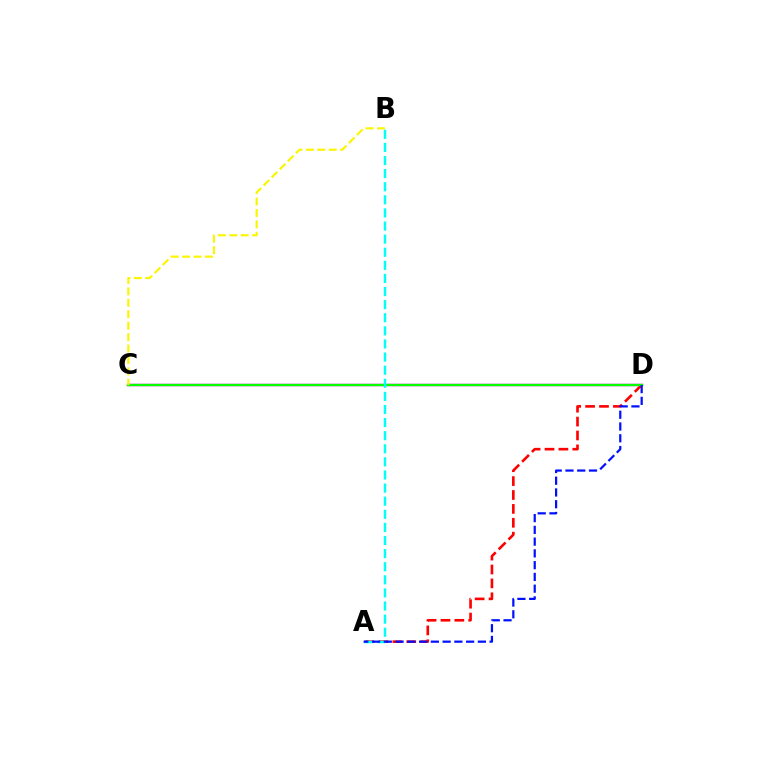{('C', 'D'): [{'color': '#ee00ff', 'line_style': 'solid', 'thickness': 1.75}, {'color': '#08ff00', 'line_style': 'solid', 'thickness': 1.65}], ('A', 'D'): [{'color': '#ff0000', 'line_style': 'dashed', 'thickness': 1.89}, {'color': '#0010ff', 'line_style': 'dashed', 'thickness': 1.6}], ('A', 'B'): [{'color': '#00fff6', 'line_style': 'dashed', 'thickness': 1.78}], ('B', 'C'): [{'color': '#fcf500', 'line_style': 'dashed', 'thickness': 1.55}]}